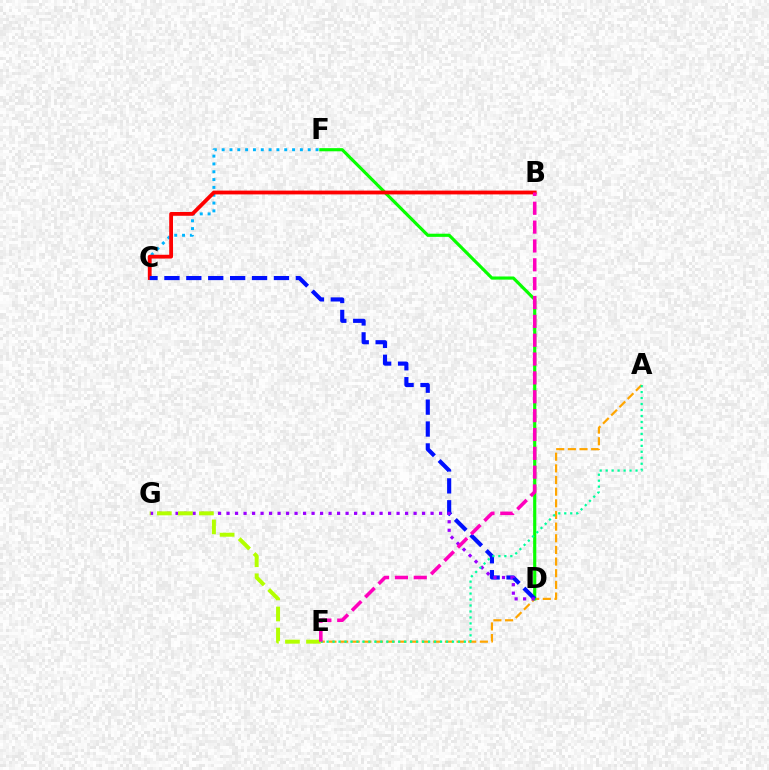{('A', 'E'): [{'color': '#ffa500', 'line_style': 'dashed', 'thickness': 1.58}, {'color': '#00ff9d', 'line_style': 'dotted', 'thickness': 1.62}], ('C', 'F'): [{'color': '#00b5ff', 'line_style': 'dotted', 'thickness': 2.13}], ('D', 'F'): [{'color': '#08ff00', 'line_style': 'solid', 'thickness': 2.27}], ('B', 'C'): [{'color': '#ff0000', 'line_style': 'solid', 'thickness': 2.74}], ('C', 'D'): [{'color': '#0010ff', 'line_style': 'dashed', 'thickness': 2.98}], ('D', 'G'): [{'color': '#9b00ff', 'line_style': 'dotted', 'thickness': 2.31}], ('E', 'G'): [{'color': '#b3ff00', 'line_style': 'dashed', 'thickness': 2.86}], ('B', 'E'): [{'color': '#ff00bd', 'line_style': 'dashed', 'thickness': 2.56}]}